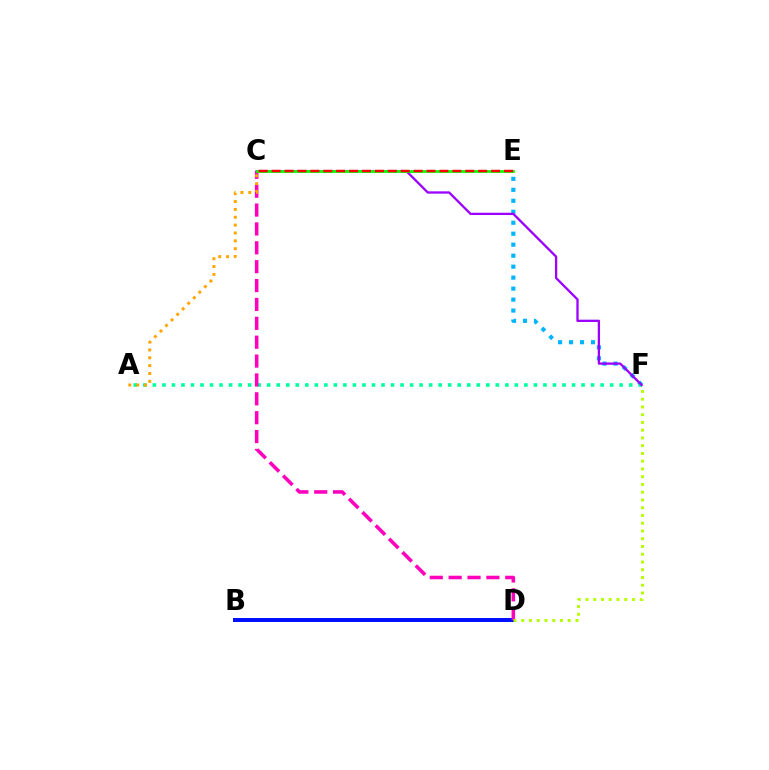{('E', 'F'): [{'color': '#00b5ff', 'line_style': 'dotted', 'thickness': 2.98}], ('A', 'F'): [{'color': '#00ff9d', 'line_style': 'dotted', 'thickness': 2.59}], ('C', 'F'): [{'color': '#9b00ff', 'line_style': 'solid', 'thickness': 1.65}], ('B', 'D'): [{'color': '#0010ff', 'line_style': 'solid', 'thickness': 2.86}], ('C', 'D'): [{'color': '#ff00bd', 'line_style': 'dashed', 'thickness': 2.56}], ('A', 'C'): [{'color': '#ffa500', 'line_style': 'dotted', 'thickness': 2.13}], ('C', 'E'): [{'color': '#08ff00', 'line_style': 'solid', 'thickness': 2.01}, {'color': '#ff0000', 'line_style': 'dashed', 'thickness': 1.75}], ('D', 'F'): [{'color': '#b3ff00', 'line_style': 'dotted', 'thickness': 2.11}]}